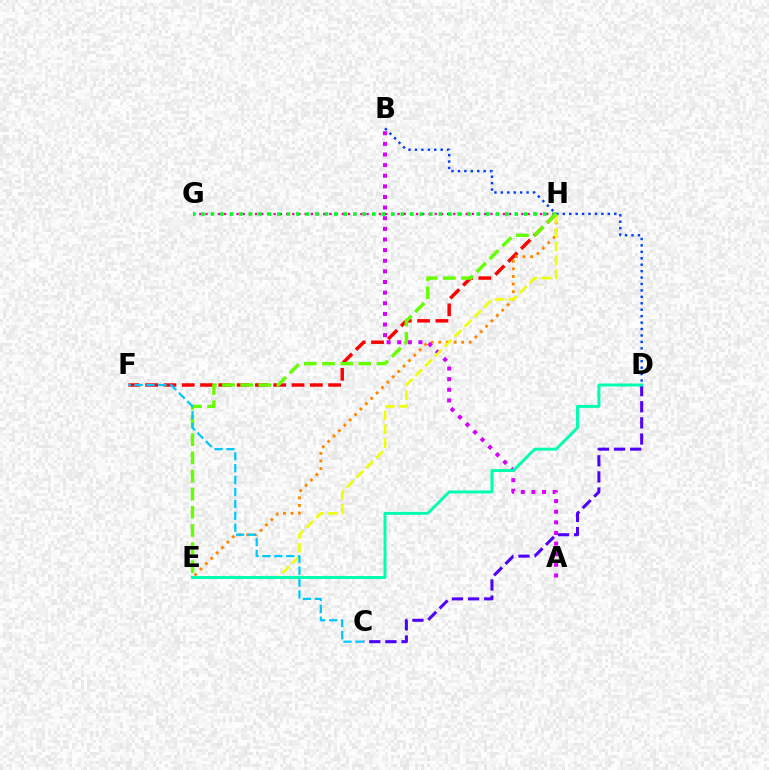{('G', 'H'): [{'color': '#ff00a0', 'line_style': 'dotted', 'thickness': 1.68}, {'color': '#00ff27', 'line_style': 'dotted', 'thickness': 2.58}], ('F', 'H'): [{'color': '#ff0000', 'line_style': 'dashed', 'thickness': 2.49}], ('E', 'H'): [{'color': '#ff8800', 'line_style': 'dotted', 'thickness': 2.07}, {'color': '#eeff00', 'line_style': 'dashed', 'thickness': 1.88}, {'color': '#66ff00', 'line_style': 'dashed', 'thickness': 2.46}], ('A', 'B'): [{'color': '#d600ff', 'line_style': 'dotted', 'thickness': 2.89}], ('B', 'D'): [{'color': '#003fff', 'line_style': 'dotted', 'thickness': 1.75}], ('C', 'D'): [{'color': '#4f00ff', 'line_style': 'dashed', 'thickness': 2.19}], ('D', 'E'): [{'color': '#00ffaf', 'line_style': 'solid', 'thickness': 2.13}], ('C', 'F'): [{'color': '#00c7ff', 'line_style': 'dashed', 'thickness': 1.62}]}